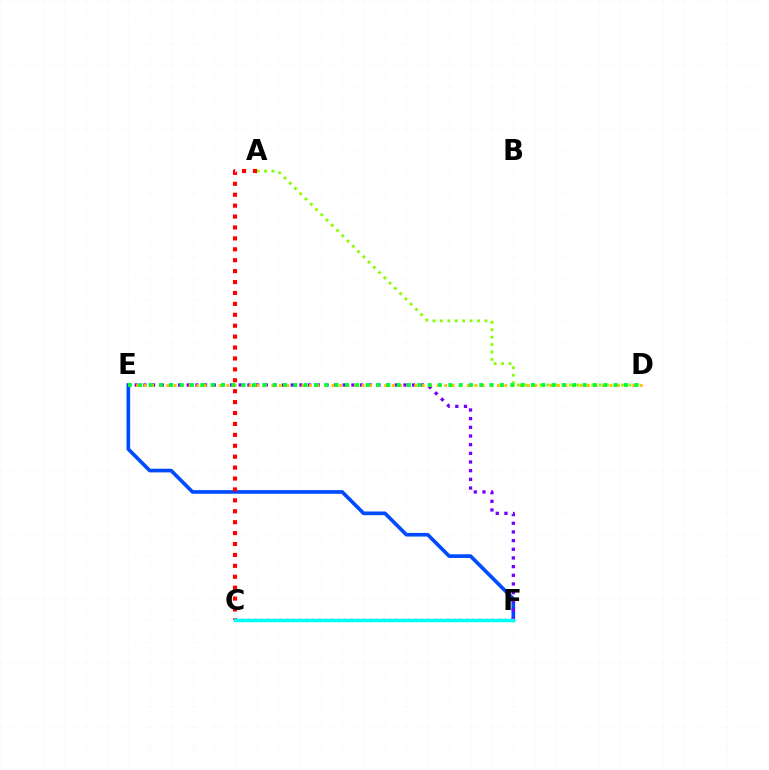{('A', 'D'): [{'color': '#84ff00', 'line_style': 'dotted', 'thickness': 2.02}], ('E', 'F'): [{'color': '#004bff', 'line_style': 'solid', 'thickness': 2.63}, {'color': '#7200ff', 'line_style': 'dotted', 'thickness': 2.36}], ('C', 'F'): [{'color': '#ff00cf', 'line_style': 'dotted', 'thickness': 1.74}, {'color': '#00fff6', 'line_style': 'solid', 'thickness': 2.52}], ('D', 'E'): [{'color': '#ffbd00', 'line_style': 'dotted', 'thickness': 2.04}, {'color': '#00ff39', 'line_style': 'dotted', 'thickness': 2.81}], ('A', 'C'): [{'color': '#ff0000', 'line_style': 'dotted', 'thickness': 2.97}]}